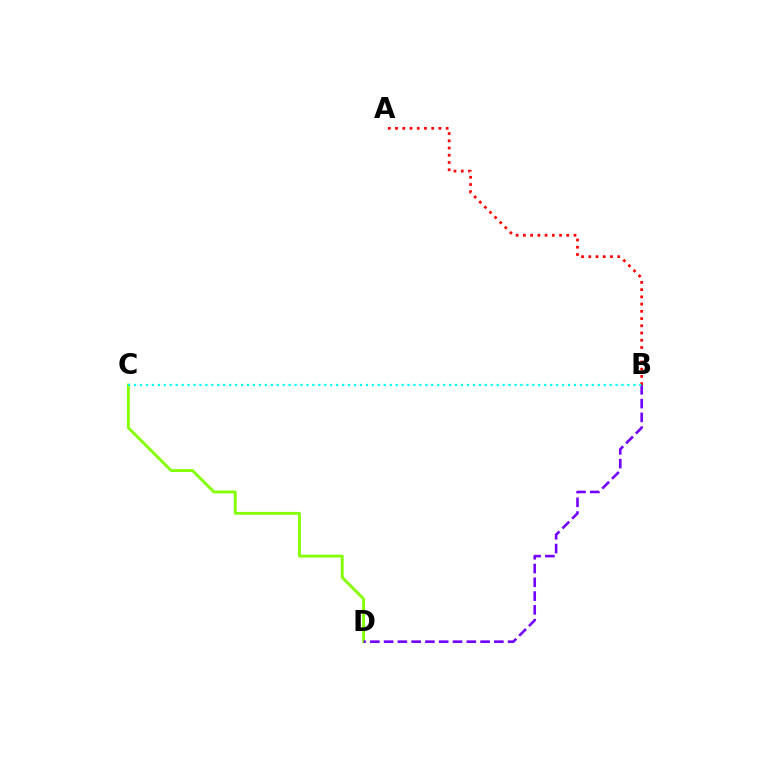{('A', 'B'): [{'color': '#ff0000', 'line_style': 'dotted', 'thickness': 1.96}], ('C', 'D'): [{'color': '#84ff00', 'line_style': 'solid', 'thickness': 2.05}], ('B', 'D'): [{'color': '#7200ff', 'line_style': 'dashed', 'thickness': 1.87}], ('B', 'C'): [{'color': '#00fff6', 'line_style': 'dotted', 'thickness': 1.62}]}